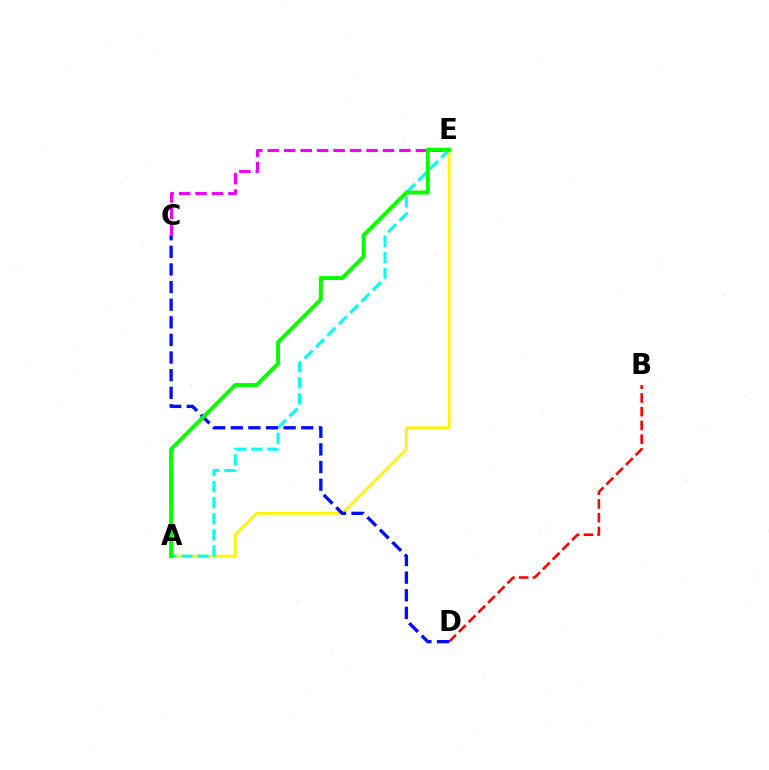{('A', 'E'): [{'color': '#fcf500', 'line_style': 'solid', 'thickness': 1.96}, {'color': '#00fff6', 'line_style': 'dashed', 'thickness': 2.18}, {'color': '#08ff00', 'line_style': 'solid', 'thickness': 2.85}], ('B', 'D'): [{'color': '#ff0000', 'line_style': 'dashed', 'thickness': 1.87}], ('C', 'D'): [{'color': '#0010ff', 'line_style': 'dashed', 'thickness': 2.39}], ('C', 'E'): [{'color': '#ee00ff', 'line_style': 'dashed', 'thickness': 2.24}]}